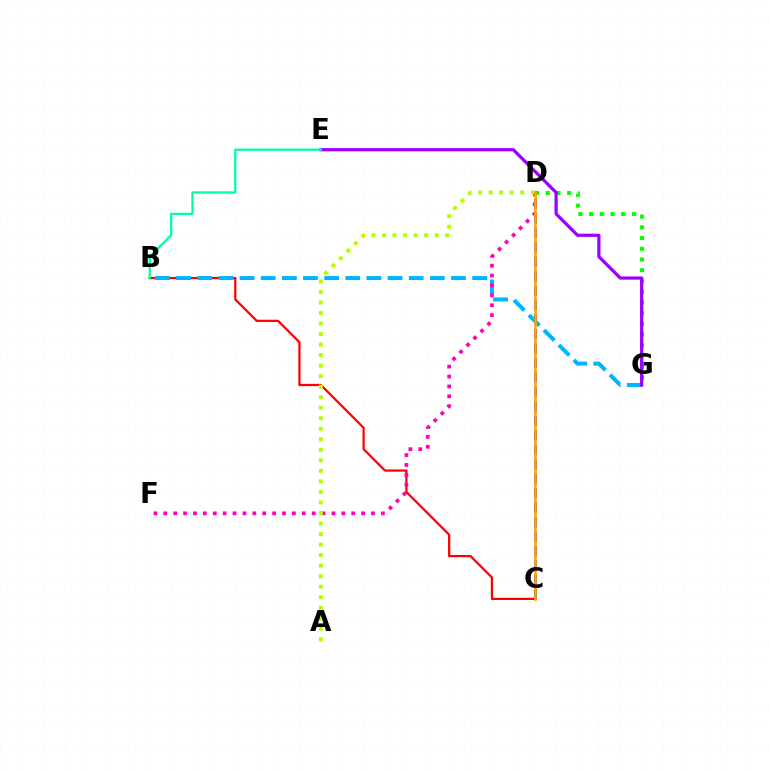{('C', 'D'): [{'color': '#0010ff', 'line_style': 'dashed', 'thickness': 1.97}, {'color': '#ffa500', 'line_style': 'solid', 'thickness': 1.88}], ('B', 'C'): [{'color': '#ff0000', 'line_style': 'solid', 'thickness': 1.61}], ('D', 'G'): [{'color': '#08ff00', 'line_style': 'dotted', 'thickness': 2.91}], ('B', 'G'): [{'color': '#00b5ff', 'line_style': 'dashed', 'thickness': 2.87}], ('E', 'G'): [{'color': '#9b00ff', 'line_style': 'solid', 'thickness': 2.32}], ('D', 'F'): [{'color': '#ff00bd', 'line_style': 'dotted', 'thickness': 2.69}], ('A', 'D'): [{'color': '#b3ff00', 'line_style': 'dotted', 'thickness': 2.86}], ('B', 'E'): [{'color': '#00ff9d', 'line_style': 'solid', 'thickness': 1.63}]}